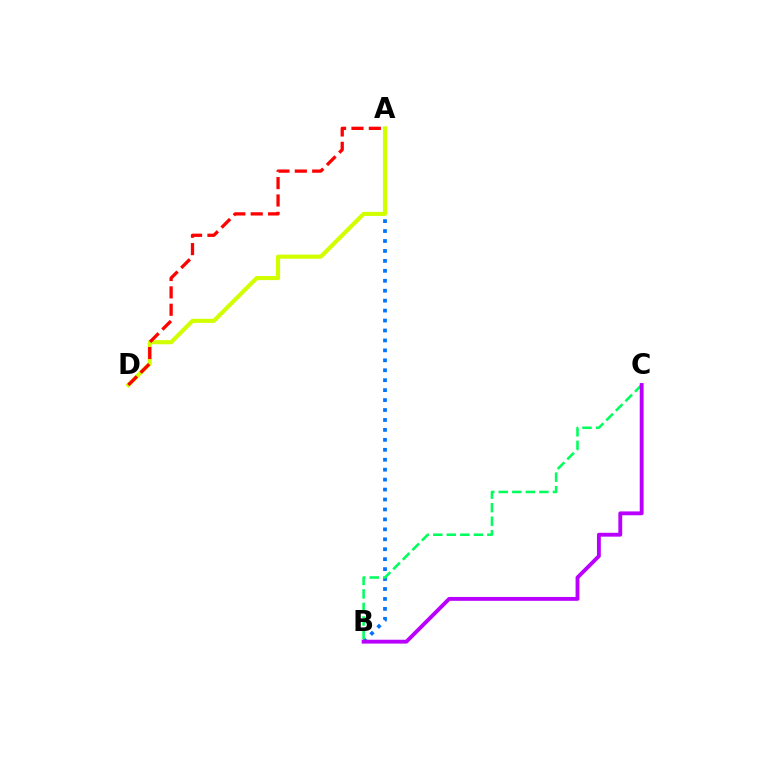{('A', 'B'): [{'color': '#0074ff', 'line_style': 'dotted', 'thickness': 2.7}], ('A', 'D'): [{'color': '#d1ff00', 'line_style': 'solid', 'thickness': 2.96}, {'color': '#ff0000', 'line_style': 'dashed', 'thickness': 2.36}], ('B', 'C'): [{'color': '#00ff5c', 'line_style': 'dashed', 'thickness': 1.84}, {'color': '#b900ff', 'line_style': 'solid', 'thickness': 2.78}]}